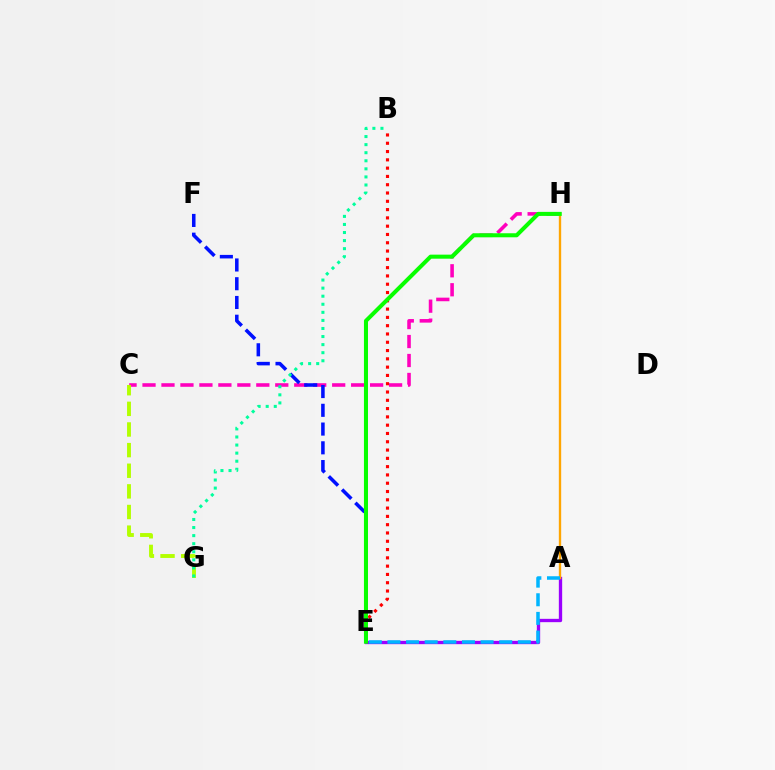{('A', 'E'): [{'color': '#9b00ff', 'line_style': 'solid', 'thickness': 2.4}, {'color': '#00b5ff', 'line_style': 'dashed', 'thickness': 2.53}], ('C', 'H'): [{'color': '#ff00bd', 'line_style': 'dashed', 'thickness': 2.58}], ('C', 'G'): [{'color': '#b3ff00', 'line_style': 'dashed', 'thickness': 2.8}], ('E', 'F'): [{'color': '#0010ff', 'line_style': 'dashed', 'thickness': 2.55}], ('A', 'H'): [{'color': '#ffa500', 'line_style': 'solid', 'thickness': 1.7}], ('B', 'G'): [{'color': '#00ff9d', 'line_style': 'dotted', 'thickness': 2.19}], ('B', 'E'): [{'color': '#ff0000', 'line_style': 'dotted', 'thickness': 2.25}], ('E', 'H'): [{'color': '#08ff00', 'line_style': 'solid', 'thickness': 2.91}]}